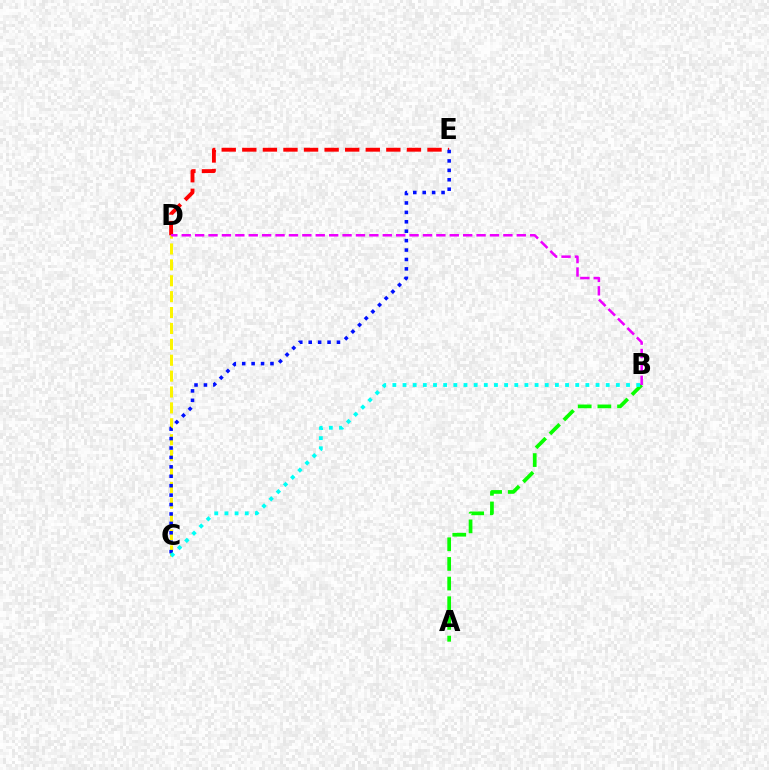{('C', 'D'): [{'color': '#fcf500', 'line_style': 'dashed', 'thickness': 2.16}], ('D', 'E'): [{'color': '#ff0000', 'line_style': 'dashed', 'thickness': 2.8}], ('A', 'B'): [{'color': '#08ff00', 'line_style': 'dashed', 'thickness': 2.67}], ('C', 'E'): [{'color': '#0010ff', 'line_style': 'dotted', 'thickness': 2.56}], ('B', 'C'): [{'color': '#00fff6', 'line_style': 'dotted', 'thickness': 2.76}], ('B', 'D'): [{'color': '#ee00ff', 'line_style': 'dashed', 'thickness': 1.82}]}